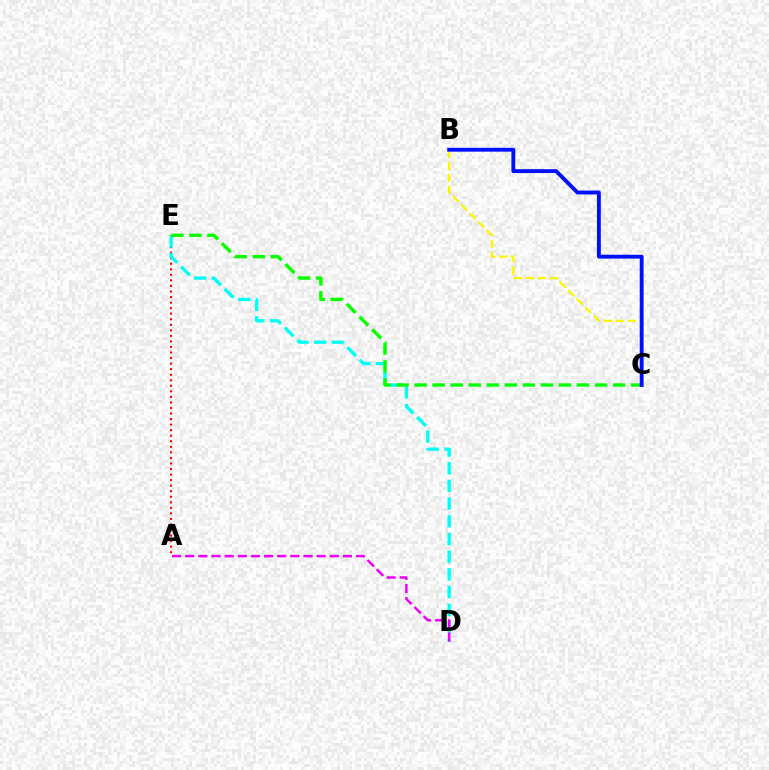{('A', 'E'): [{'color': '#ff0000', 'line_style': 'dotted', 'thickness': 1.51}], ('B', 'C'): [{'color': '#fcf500', 'line_style': 'dashed', 'thickness': 1.63}, {'color': '#0010ff', 'line_style': 'solid', 'thickness': 2.78}], ('D', 'E'): [{'color': '#00fff6', 'line_style': 'dashed', 'thickness': 2.4}], ('C', 'E'): [{'color': '#08ff00', 'line_style': 'dashed', 'thickness': 2.45}], ('A', 'D'): [{'color': '#ee00ff', 'line_style': 'dashed', 'thickness': 1.79}]}